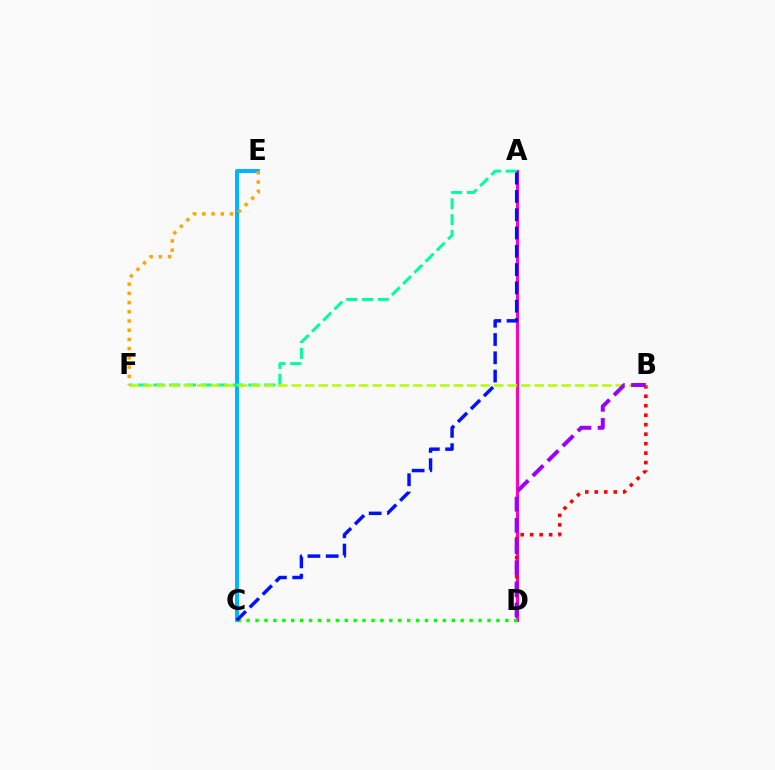{('A', 'D'): [{'color': '#ff00bd', 'line_style': 'solid', 'thickness': 2.21}], ('C', 'E'): [{'color': '#00b5ff', 'line_style': 'solid', 'thickness': 2.87}], ('C', 'D'): [{'color': '#08ff00', 'line_style': 'dotted', 'thickness': 2.42}], ('E', 'F'): [{'color': '#ffa500', 'line_style': 'dotted', 'thickness': 2.5}], ('B', 'D'): [{'color': '#ff0000', 'line_style': 'dotted', 'thickness': 2.58}, {'color': '#9b00ff', 'line_style': 'dashed', 'thickness': 2.88}], ('A', 'C'): [{'color': '#0010ff', 'line_style': 'dashed', 'thickness': 2.48}], ('A', 'F'): [{'color': '#00ff9d', 'line_style': 'dashed', 'thickness': 2.15}], ('B', 'F'): [{'color': '#b3ff00', 'line_style': 'dashed', 'thickness': 1.83}]}